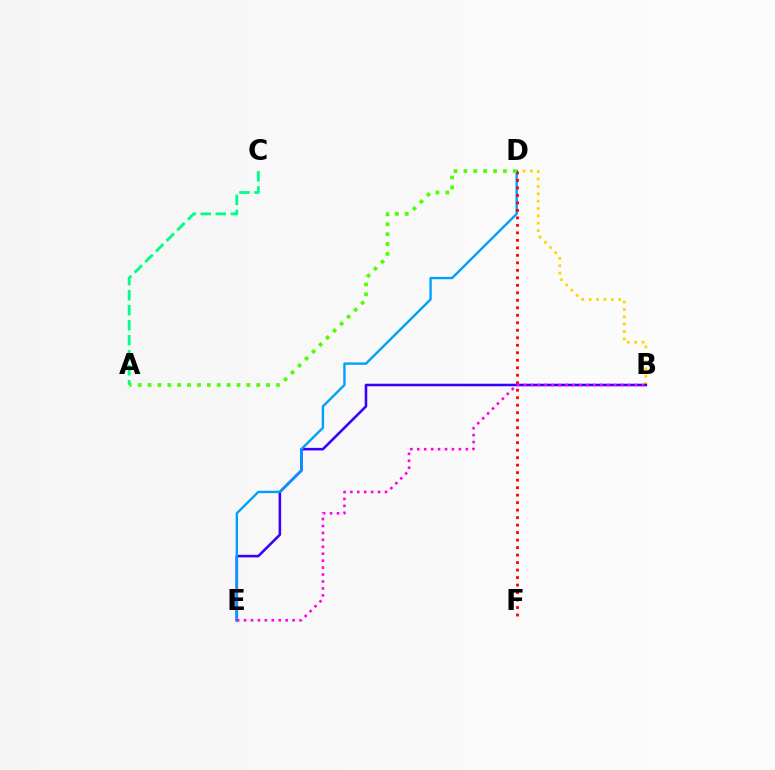{('B', 'D'): [{'color': '#ffd500', 'line_style': 'dotted', 'thickness': 2.0}], ('B', 'E'): [{'color': '#3700ff', 'line_style': 'solid', 'thickness': 1.85}, {'color': '#ff00ed', 'line_style': 'dotted', 'thickness': 1.89}], ('D', 'E'): [{'color': '#009eff', 'line_style': 'solid', 'thickness': 1.7}], ('D', 'F'): [{'color': '#ff0000', 'line_style': 'dotted', 'thickness': 2.04}], ('A', 'D'): [{'color': '#4fff00', 'line_style': 'dotted', 'thickness': 2.68}], ('A', 'C'): [{'color': '#00ff86', 'line_style': 'dashed', 'thickness': 2.04}]}